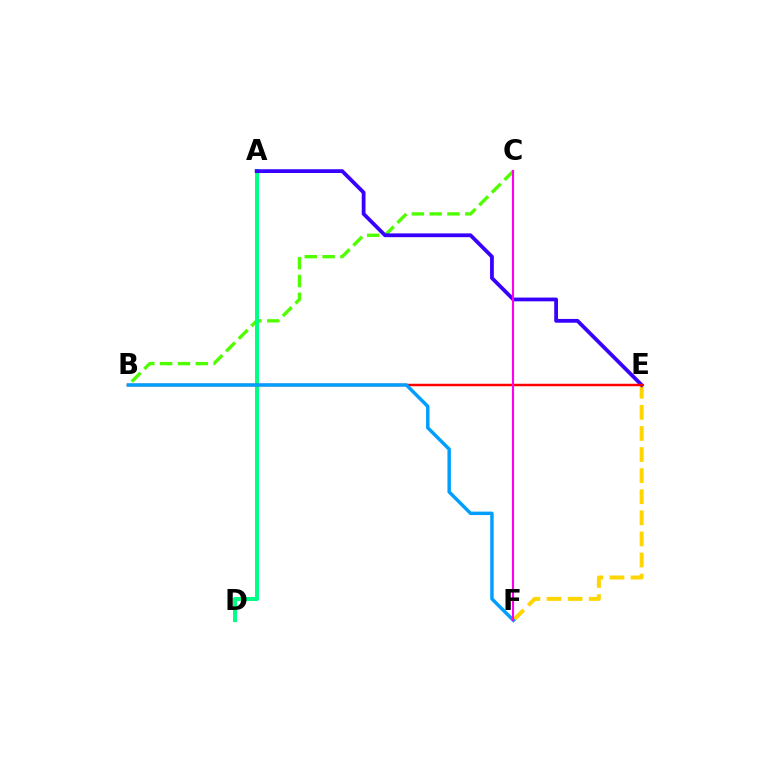{('B', 'C'): [{'color': '#4fff00', 'line_style': 'dashed', 'thickness': 2.42}], ('E', 'F'): [{'color': '#ffd500', 'line_style': 'dashed', 'thickness': 2.87}], ('A', 'D'): [{'color': '#00ff86', 'line_style': 'solid', 'thickness': 2.9}], ('A', 'E'): [{'color': '#3700ff', 'line_style': 'solid', 'thickness': 2.72}], ('B', 'E'): [{'color': '#ff0000', 'line_style': 'solid', 'thickness': 1.78}], ('B', 'F'): [{'color': '#009eff', 'line_style': 'solid', 'thickness': 2.48}], ('C', 'F'): [{'color': '#ff00ed', 'line_style': 'solid', 'thickness': 1.53}]}